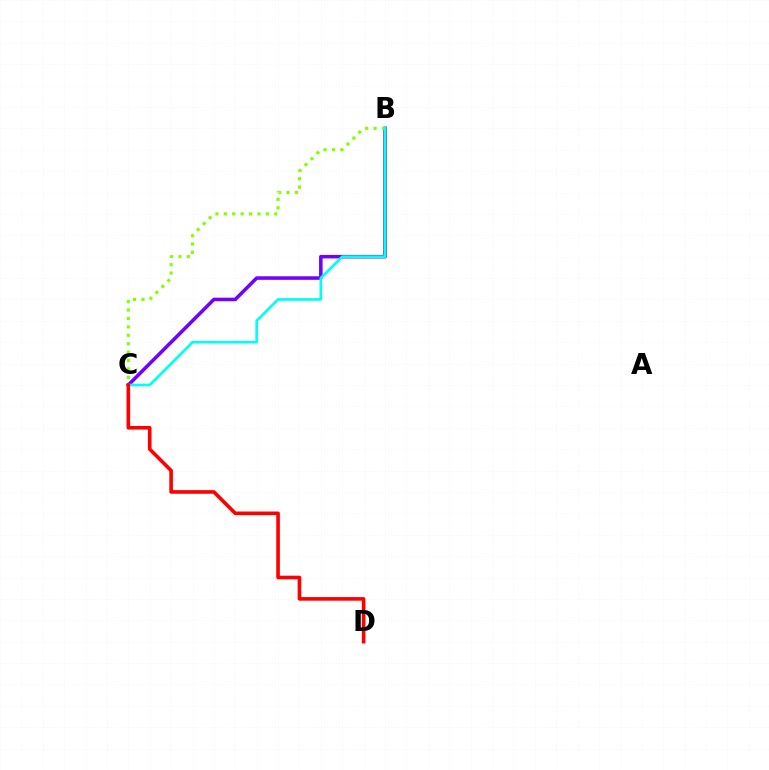{('B', 'C'): [{'color': '#7200ff', 'line_style': 'solid', 'thickness': 2.56}, {'color': '#84ff00', 'line_style': 'dotted', 'thickness': 2.28}, {'color': '#00fff6', 'line_style': 'solid', 'thickness': 1.92}], ('C', 'D'): [{'color': '#ff0000', 'line_style': 'solid', 'thickness': 2.6}]}